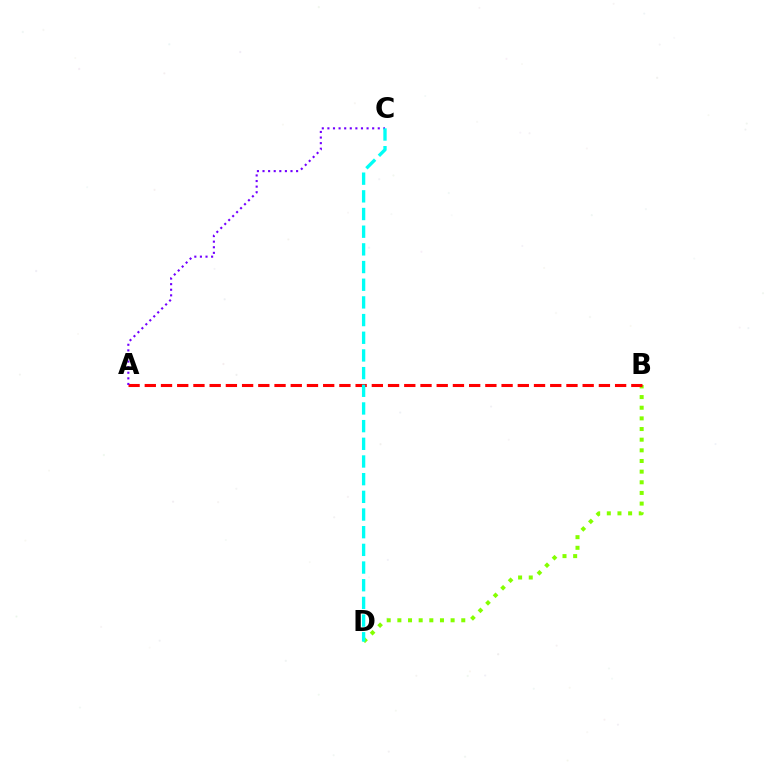{('B', 'D'): [{'color': '#84ff00', 'line_style': 'dotted', 'thickness': 2.89}], ('A', 'B'): [{'color': '#ff0000', 'line_style': 'dashed', 'thickness': 2.2}], ('A', 'C'): [{'color': '#7200ff', 'line_style': 'dotted', 'thickness': 1.52}], ('C', 'D'): [{'color': '#00fff6', 'line_style': 'dashed', 'thickness': 2.4}]}